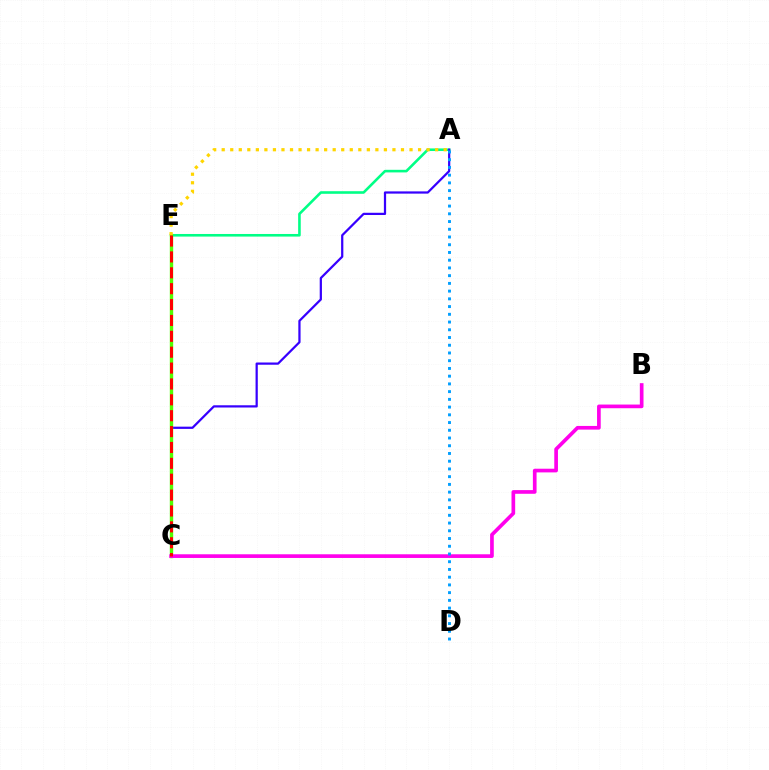{('A', 'E'): [{'color': '#00ff86', 'line_style': 'solid', 'thickness': 1.87}, {'color': '#ffd500', 'line_style': 'dotted', 'thickness': 2.32}], ('A', 'C'): [{'color': '#3700ff', 'line_style': 'solid', 'thickness': 1.61}], ('C', 'E'): [{'color': '#4fff00', 'line_style': 'solid', 'thickness': 2.43}, {'color': '#ff0000', 'line_style': 'dashed', 'thickness': 2.16}], ('B', 'C'): [{'color': '#ff00ed', 'line_style': 'solid', 'thickness': 2.65}], ('A', 'D'): [{'color': '#009eff', 'line_style': 'dotted', 'thickness': 2.1}]}